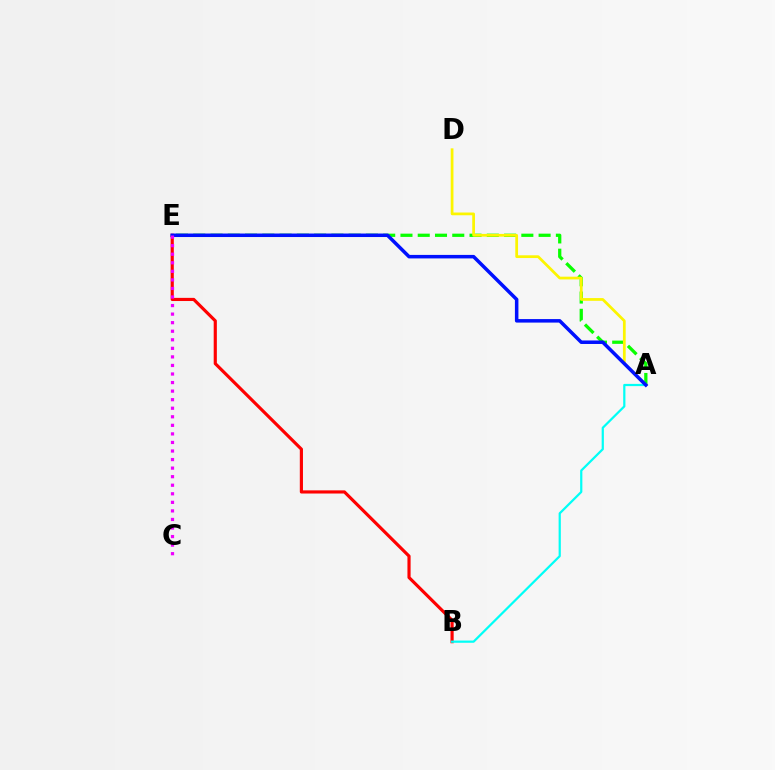{('B', 'E'): [{'color': '#ff0000', 'line_style': 'solid', 'thickness': 2.27}], ('A', 'E'): [{'color': '#08ff00', 'line_style': 'dashed', 'thickness': 2.35}, {'color': '#0010ff', 'line_style': 'solid', 'thickness': 2.53}], ('A', 'D'): [{'color': '#fcf500', 'line_style': 'solid', 'thickness': 1.98}], ('A', 'B'): [{'color': '#00fff6', 'line_style': 'solid', 'thickness': 1.6}], ('C', 'E'): [{'color': '#ee00ff', 'line_style': 'dotted', 'thickness': 2.32}]}